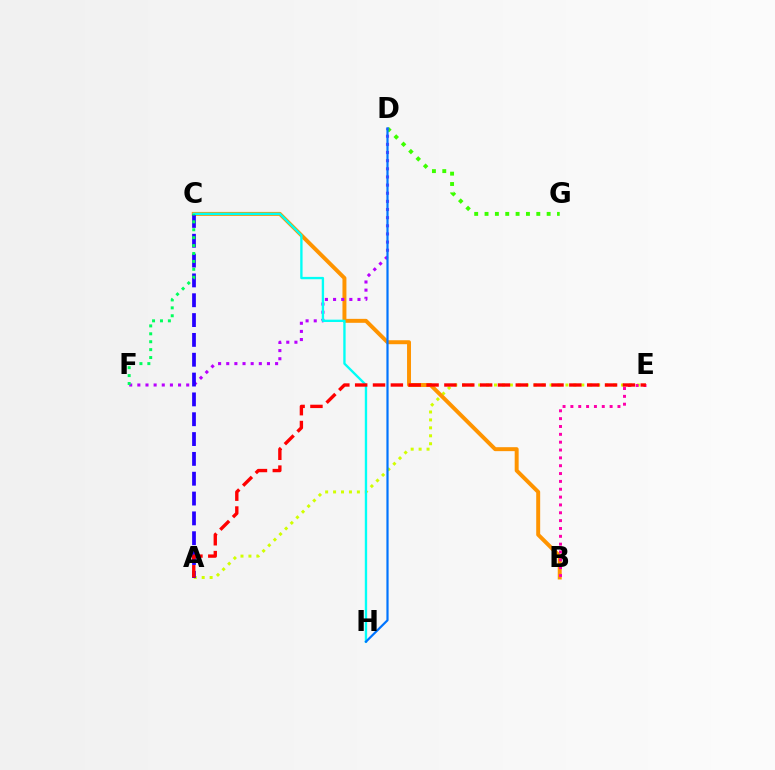{('D', 'G'): [{'color': '#3dff00', 'line_style': 'dotted', 'thickness': 2.81}], ('A', 'E'): [{'color': '#d1ff00', 'line_style': 'dotted', 'thickness': 2.16}, {'color': '#ff0000', 'line_style': 'dashed', 'thickness': 2.42}], ('B', 'C'): [{'color': '#ff9400', 'line_style': 'solid', 'thickness': 2.85}], ('D', 'F'): [{'color': '#b900ff', 'line_style': 'dotted', 'thickness': 2.21}], ('B', 'E'): [{'color': '#ff00ac', 'line_style': 'dotted', 'thickness': 2.13}], ('A', 'C'): [{'color': '#2500ff', 'line_style': 'dashed', 'thickness': 2.69}], ('C', 'H'): [{'color': '#00fff6', 'line_style': 'solid', 'thickness': 1.69}], ('D', 'H'): [{'color': '#0074ff', 'line_style': 'solid', 'thickness': 1.58}], ('C', 'F'): [{'color': '#00ff5c', 'line_style': 'dotted', 'thickness': 2.15}]}